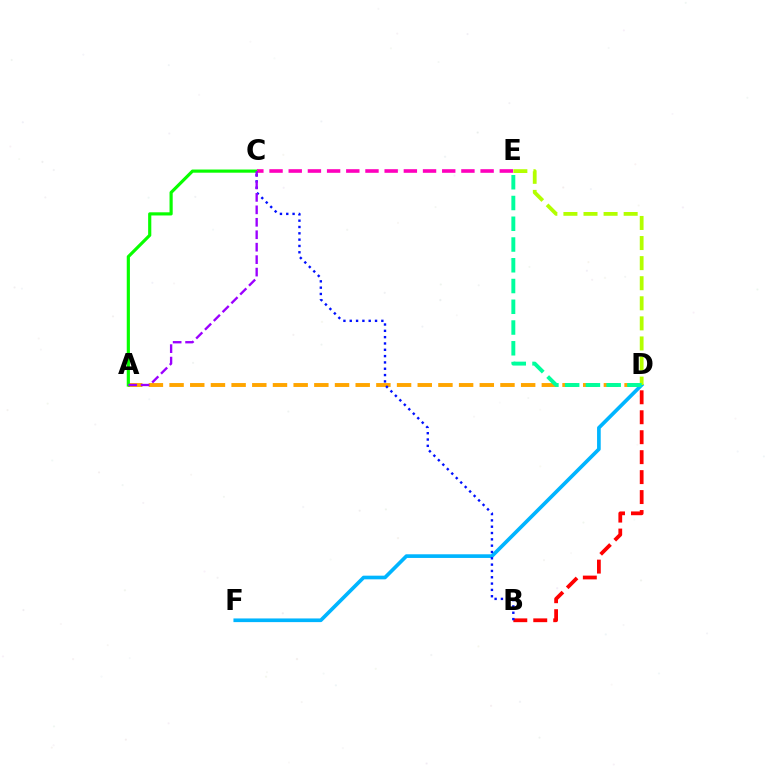{('D', 'F'): [{'color': '#00b5ff', 'line_style': 'solid', 'thickness': 2.64}], ('A', 'D'): [{'color': '#ffa500', 'line_style': 'dashed', 'thickness': 2.81}], ('B', 'D'): [{'color': '#ff0000', 'line_style': 'dashed', 'thickness': 2.71}], ('B', 'C'): [{'color': '#0010ff', 'line_style': 'dotted', 'thickness': 1.72}], ('D', 'E'): [{'color': '#b3ff00', 'line_style': 'dashed', 'thickness': 2.73}, {'color': '#00ff9d', 'line_style': 'dashed', 'thickness': 2.82}], ('A', 'C'): [{'color': '#08ff00', 'line_style': 'solid', 'thickness': 2.28}, {'color': '#9b00ff', 'line_style': 'dashed', 'thickness': 1.69}], ('C', 'E'): [{'color': '#ff00bd', 'line_style': 'dashed', 'thickness': 2.61}]}